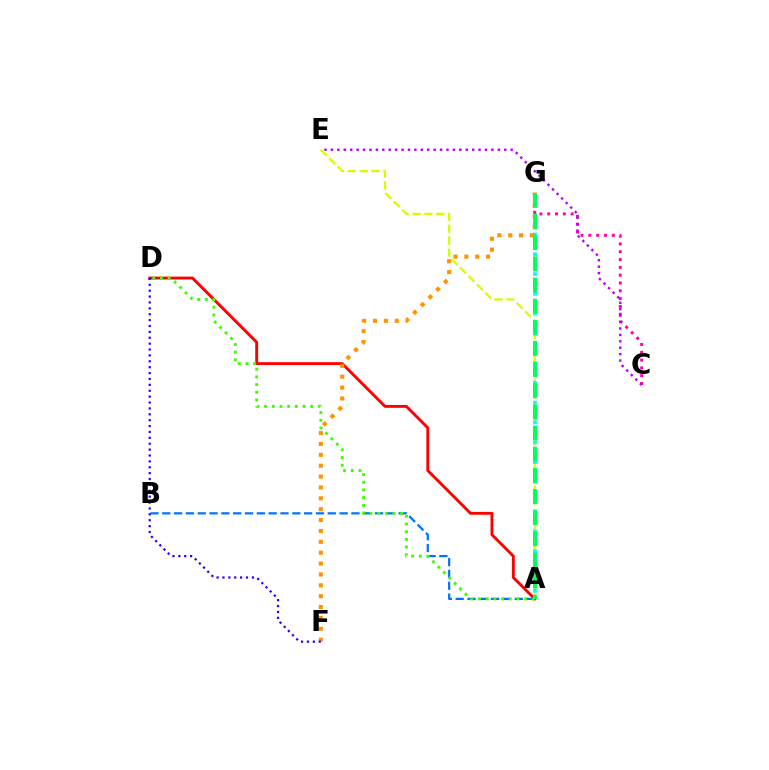{('A', 'E'): [{'color': '#d1ff00', 'line_style': 'dashed', 'thickness': 1.61}], ('A', 'G'): [{'color': '#00fff6', 'line_style': 'dotted', 'thickness': 2.69}, {'color': '#00ff5c', 'line_style': 'dashed', 'thickness': 2.87}], ('C', 'G'): [{'color': '#ff00ac', 'line_style': 'dotted', 'thickness': 2.12}], ('A', 'D'): [{'color': '#ff0000', 'line_style': 'solid', 'thickness': 2.07}, {'color': '#3dff00', 'line_style': 'dotted', 'thickness': 2.09}], ('A', 'B'): [{'color': '#0074ff', 'line_style': 'dashed', 'thickness': 1.61}], ('F', 'G'): [{'color': '#ff9400', 'line_style': 'dotted', 'thickness': 2.95}], ('C', 'E'): [{'color': '#b900ff', 'line_style': 'dotted', 'thickness': 1.74}], ('D', 'F'): [{'color': '#2500ff', 'line_style': 'dotted', 'thickness': 1.6}]}